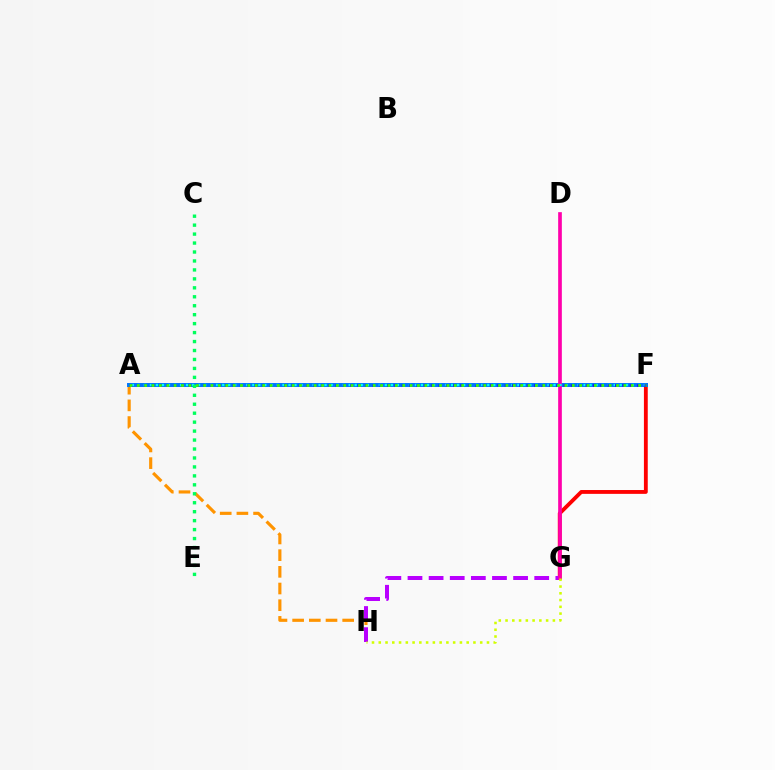{('A', 'H'): [{'color': '#ff9400', 'line_style': 'dashed', 'thickness': 2.27}], ('F', 'G'): [{'color': '#ff0000', 'line_style': 'solid', 'thickness': 2.76}], ('A', 'F'): [{'color': '#0074ff', 'line_style': 'solid', 'thickness': 2.84}, {'color': '#00fff6', 'line_style': 'dotted', 'thickness': 1.64}, {'color': '#2500ff', 'line_style': 'dotted', 'thickness': 2.0}, {'color': '#3dff00', 'line_style': 'dotted', 'thickness': 2.0}], ('G', 'H'): [{'color': '#b900ff', 'line_style': 'dashed', 'thickness': 2.87}, {'color': '#d1ff00', 'line_style': 'dotted', 'thickness': 1.84}], ('D', 'G'): [{'color': '#ff00ac', 'line_style': 'solid', 'thickness': 2.65}], ('C', 'E'): [{'color': '#00ff5c', 'line_style': 'dotted', 'thickness': 2.43}]}